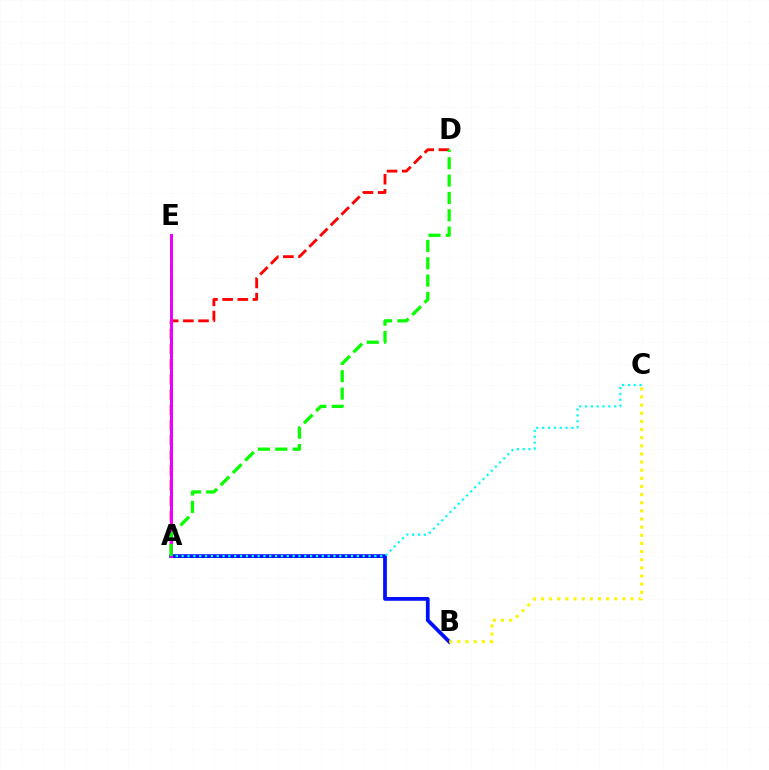{('A', 'D'): [{'color': '#ff0000', 'line_style': 'dashed', 'thickness': 2.06}, {'color': '#08ff00', 'line_style': 'dashed', 'thickness': 2.36}], ('A', 'B'): [{'color': '#0010ff', 'line_style': 'solid', 'thickness': 2.71}], ('A', 'C'): [{'color': '#00fff6', 'line_style': 'dotted', 'thickness': 1.59}], ('A', 'E'): [{'color': '#ee00ff', 'line_style': 'solid', 'thickness': 2.17}], ('B', 'C'): [{'color': '#fcf500', 'line_style': 'dotted', 'thickness': 2.21}]}